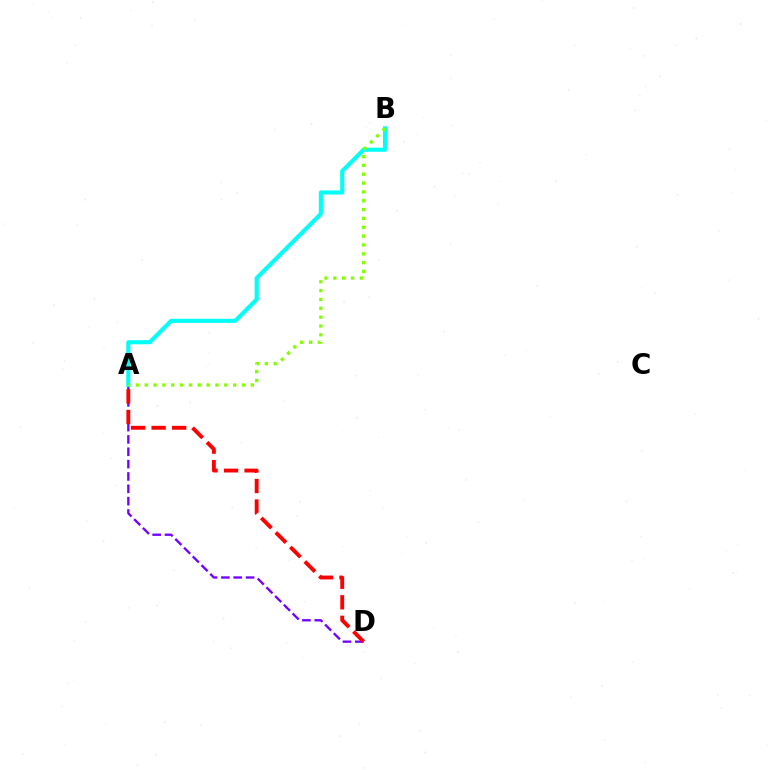{('A', 'D'): [{'color': '#7200ff', 'line_style': 'dashed', 'thickness': 1.68}, {'color': '#ff0000', 'line_style': 'dashed', 'thickness': 2.79}], ('A', 'B'): [{'color': '#00fff6', 'line_style': 'solid', 'thickness': 2.96}, {'color': '#84ff00', 'line_style': 'dotted', 'thickness': 2.4}]}